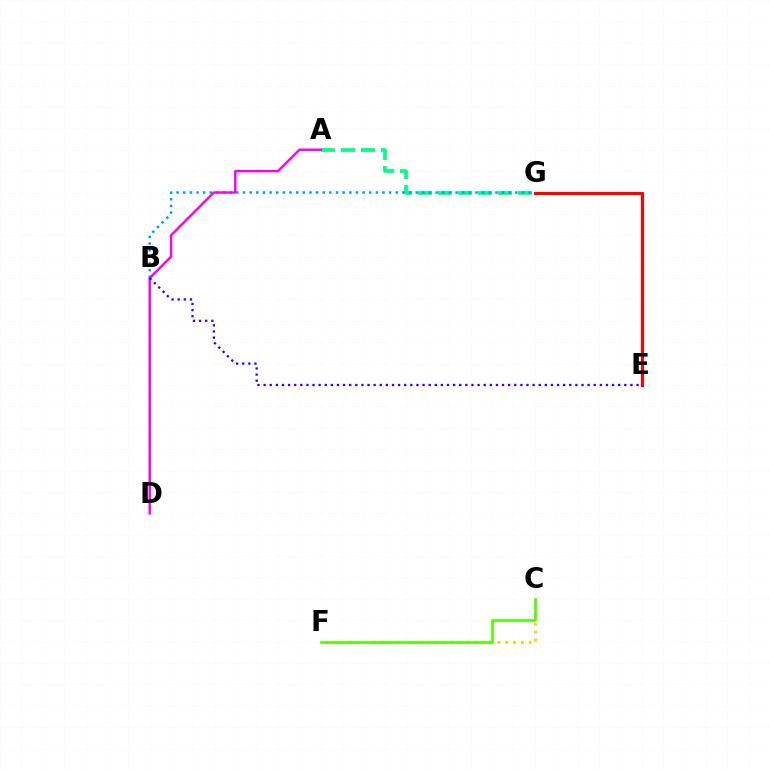{('A', 'G'): [{'color': '#00ff86', 'line_style': 'dashed', 'thickness': 2.72}], ('B', 'G'): [{'color': '#009eff', 'line_style': 'dotted', 'thickness': 1.8}], ('C', 'F'): [{'color': '#ffd500', 'line_style': 'dotted', 'thickness': 2.12}, {'color': '#4fff00', 'line_style': 'solid', 'thickness': 1.93}], ('E', 'G'): [{'color': '#ff0000', 'line_style': 'solid', 'thickness': 2.29}], ('A', 'D'): [{'color': '#ff00ed', 'line_style': 'solid', 'thickness': 1.75}], ('B', 'E'): [{'color': '#3700ff', 'line_style': 'dotted', 'thickness': 1.66}]}